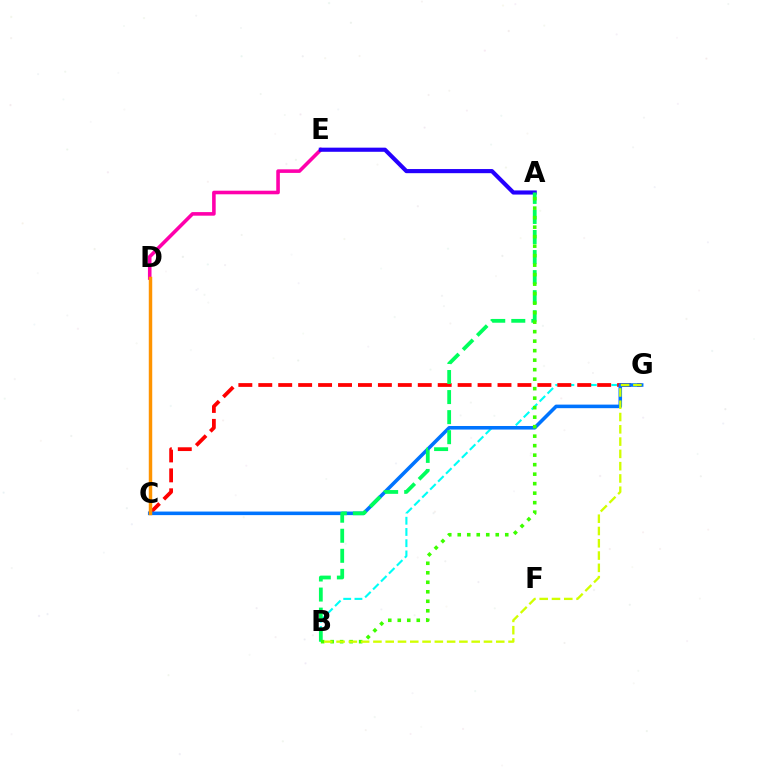{('B', 'G'): [{'color': '#00fff6', 'line_style': 'dashed', 'thickness': 1.53}, {'color': '#d1ff00', 'line_style': 'dashed', 'thickness': 1.67}], ('C', 'G'): [{'color': '#ff0000', 'line_style': 'dashed', 'thickness': 2.71}, {'color': '#0074ff', 'line_style': 'solid', 'thickness': 2.57}], ('D', 'E'): [{'color': '#ff00ac', 'line_style': 'solid', 'thickness': 2.58}], ('A', 'E'): [{'color': '#2500ff', 'line_style': 'solid', 'thickness': 2.98}], ('A', 'B'): [{'color': '#00ff5c', 'line_style': 'dashed', 'thickness': 2.72}, {'color': '#3dff00', 'line_style': 'dotted', 'thickness': 2.58}], ('C', 'D'): [{'color': '#b900ff', 'line_style': 'dashed', 'thickness': 1.94}, {'color': '#ff9400', 'line_style': 'solid', 'thickness': 2.49}]}